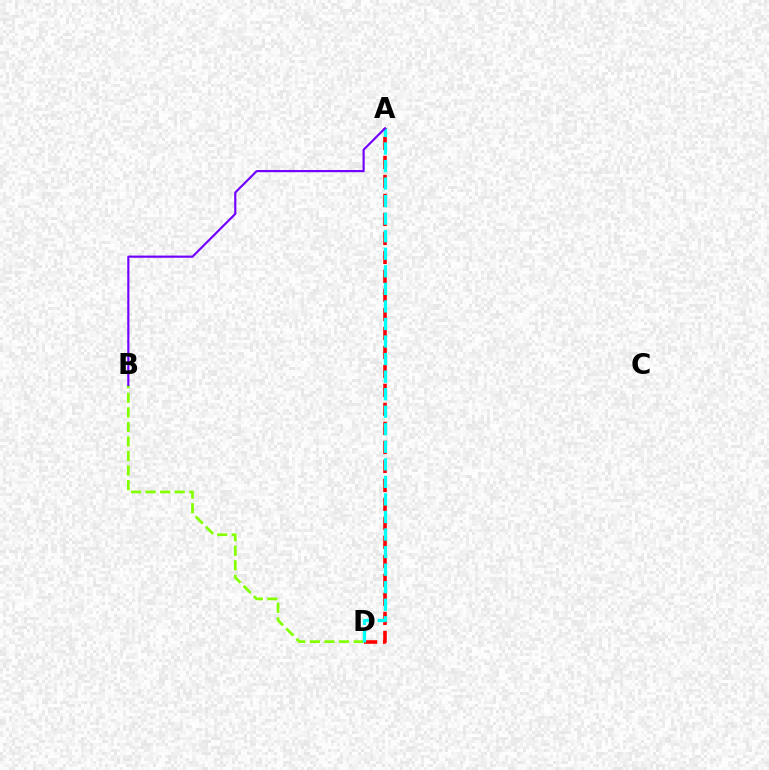{('A', 'D'): [{'color': '#ff0000', 'line_style': 'dashed', 'thickness': 2.58}, {'color': '#00fff6', 'line_style': 'dashed', 'thickness': 2.38}], ('B', 'D'): [{'color': '#84ff00', 'line_style': 'dashed', 'thickness': 1.98}], ('A', 'B'): [{'color': '#7200ff', 'line_style': 'solid', 'thickness': 1.56}]}